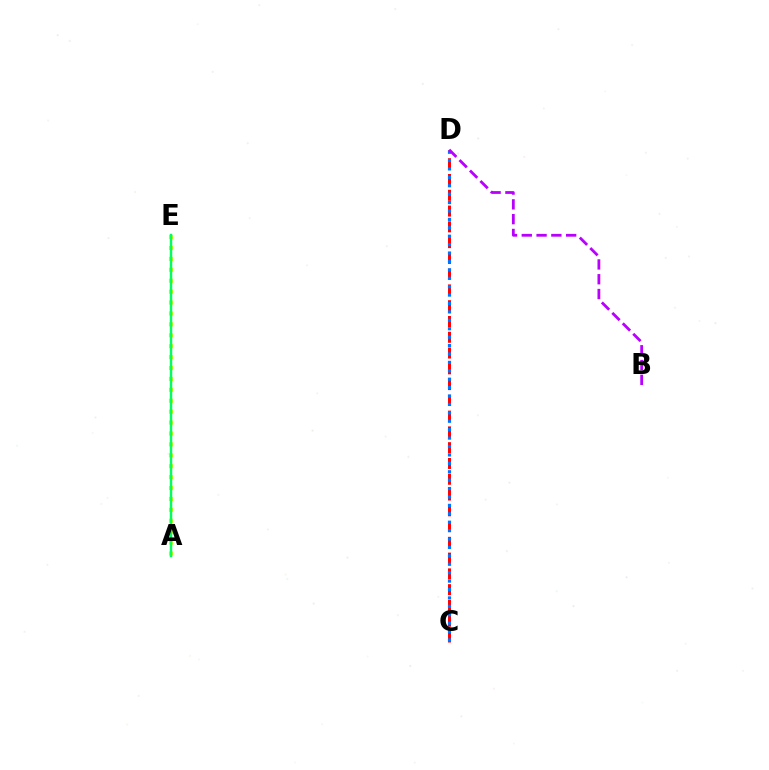{('C', 'D'): [{'color': '#ff0000', 'line_style': 'dashed', 'thickness': 2.14}, {'color': '#0074ff', 'line_style': 'dotted', 'thickness': 2.29}], ('A', 'E'): [{'color': '#d1ff00', 'line_style': 'dotted', 'thickness': 2.96}, {'color': '#00ff5c', 'line_style': 'solid', 'thickness': 1.77}], ('B', 'D'): [{'color': '#b900ff', 'line_style': 'dashed', 'thickness': 2.01}]}